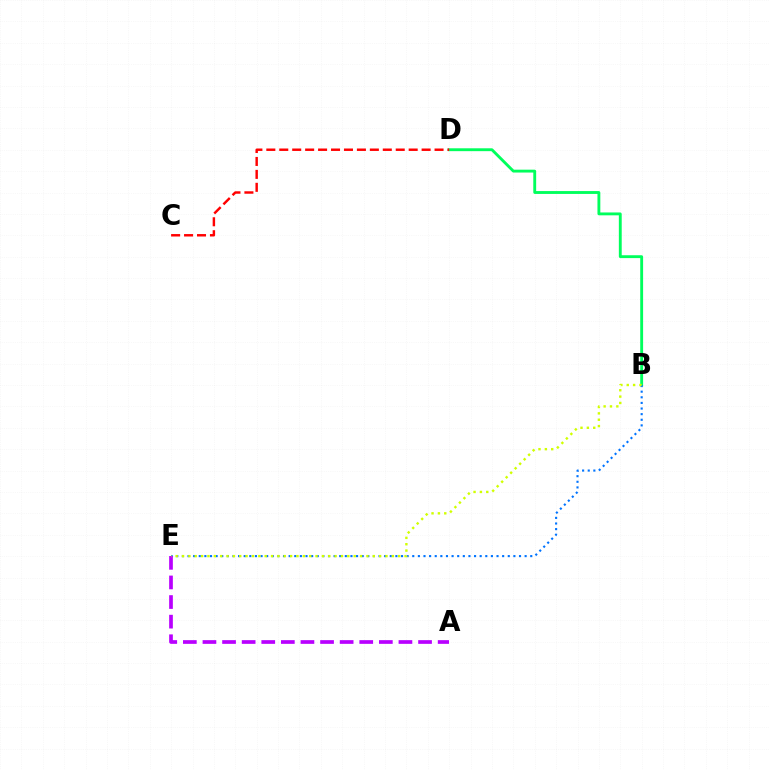{('B', 'D'): [{'color': '#00ff5c', 'line_style': 'solid', 'thickness': 2.06}], ('B', 'E'): [{'color': '#0074ff', 'line_style': 'dotted', 'thickness': 1.53}, {'color': '#d1ff00', 'line_style': 'dotted', 'thickness': 1.73}], ('A', 'E'): [{'color': '#b900ff', 'line_style': 'dashed', 'thickness': 2.66}], ('C', 'D'): [{'color': '#ff0000', 'line_style': 'dashed', 'thickness': 1.76}]}